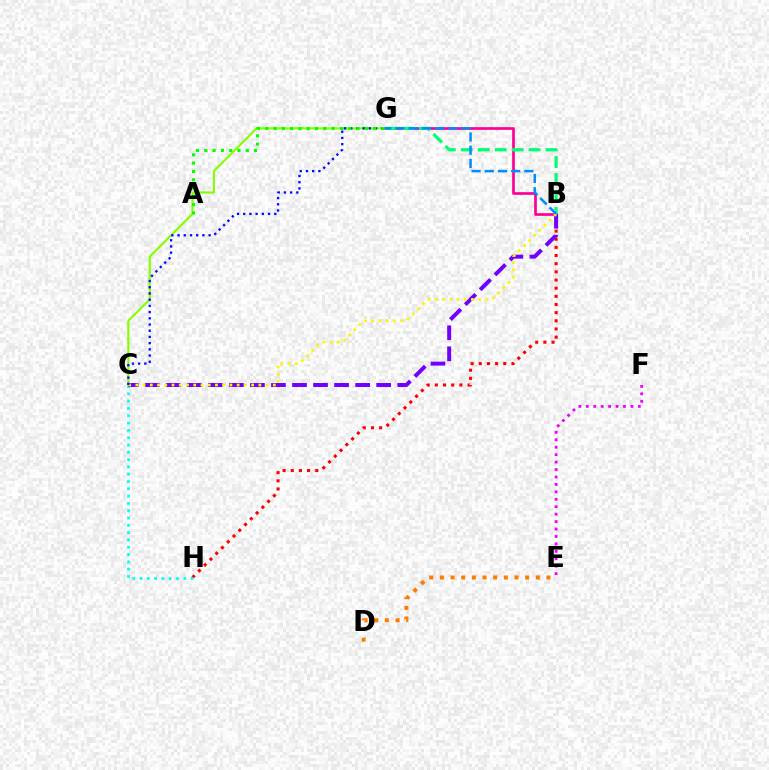{('B', 'H'): [{'color': '#ff0000', 'line_style': 'dotted', 'thickness': 2.22}], ('C', 'H'): [{'color': '#00fff6', 'line_style': 'dotted', 'thickness': 1.98}], ('C', 'G'): [{'color': '#84ff00', 'line_style': 'solid', 'thickness': 1.54}, {'color': '#0010ff', 'line_style': 'dotted', 'thickness': 1.69}], ('D', 'E'): [{'color': '#ff7c00', 'line_style': 'dotted', 'thickness': 2.9}], ('B', 'G'): [{'color': '#ff0094', 'line_style': 'solid', 'thickness': 1.94}, {'color': '#00ff74', 'line_style': 'dashed', 'thickness': 2.3}, {'color': '#008cff', 'line_style': 'dashed', 'thickness': 1.8}], ('B', 'C'): [{'color': '#7200ff', 'line_style': 'dashed', 'thickness': 2.86}, {'color': '#fcf500', 'line_style': 'dotted', 'thickness': 1.97}], ('A', 'G'): [{'color': '#08ff00', 'line_style': 'dotted', 'thickness': 2.25}], ('E', 'F'): [{'color': '#ee00ff', 'line_style': 'dotted', 'thickness': 2.02}]}